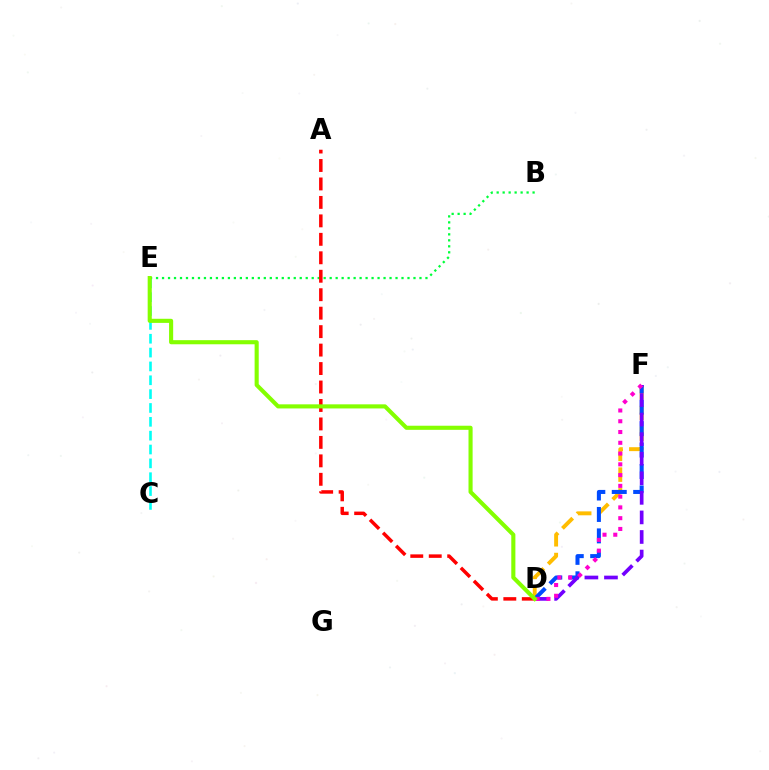{('C', 'E'): [{'color': '#00fff6', 'line_style': 'dashed', 'thickness': 1.88}], ('D', 'F'): [{'color': '#ffbd00', 'line_style': 'dashed', 'thickness': 2.82}, {'color': '#004bff', 'line_style': 'dashed', 'thickness': 2.91}, {'color': '#7200ff', 'line_style': 'dashed', 'thickness': 2.66}, {'color': '#ff00cf', 'line_style': 'dotted', 'thickness': 2.93}], ('B', 'E'): [{'color': '#00ff39', 'line_style': 'dotted', 'thickness': 1.63}], ('A', 'D'): [{'color': '#ff0000', 'line_style': 'dashed', 'thickness': 2.51}], ('D', 'E'): [{'color': '#84ff00', 'line_style': 'solid', 'thickness': 2.96}]}